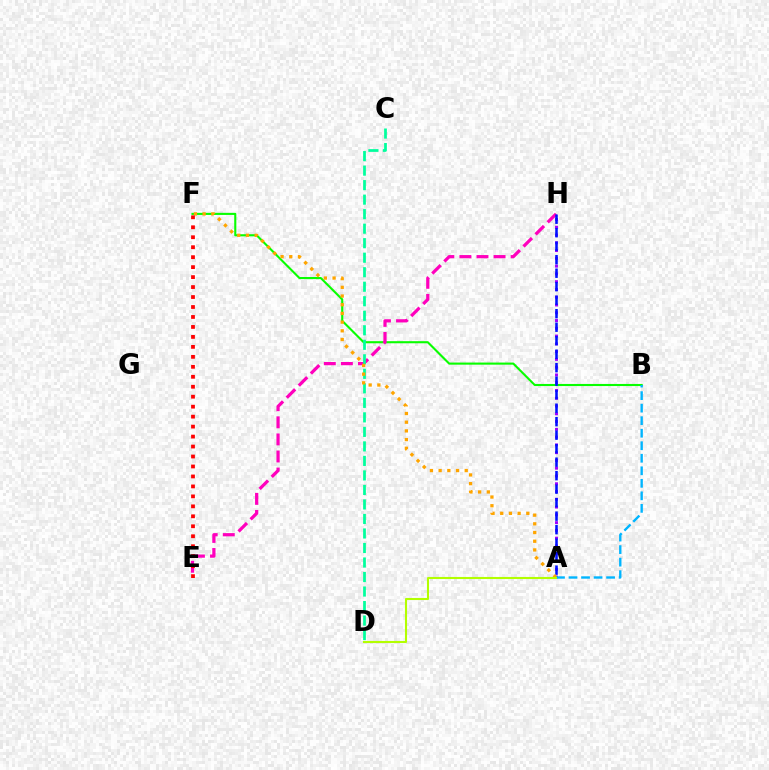{('A', 'H'): [{'color': '#9b00ff', 'line_style': 'dotted', 'thickness': 2.11}, {'color': '#0010ff', 'line_style': 'dashed', 'thickness': 1.83}], ('B', 'F'): [{'color': '#08ff00', 'line_style': 'solid', 'thickness': 1.51}], ('E', 'H'): [{'color': '#ff00bd', 'line_style': 'dashed', 'thickness': 2.32}], ('C', 'D'): [{'color': '#00ff9d', 'line_style': 'dashed', 'thickness': 1.97}], ('A', 'F'): [{'color': '#ffa500', 'line_style': 'dotted', 'thickness': 2.36}], ('E', 'F'): [{'color': '#ff0000', 'line_style': 'dotted', 'thickness': 2.71}], ('A', 'B'): [{'color': '#00b5ff', 'line_style': 'dashed', 'thickness': 1.7}], ('A', 'D'): [{'color': '#b3ff00', 'line_style': 'solid', 'thickness': 1.51}]}